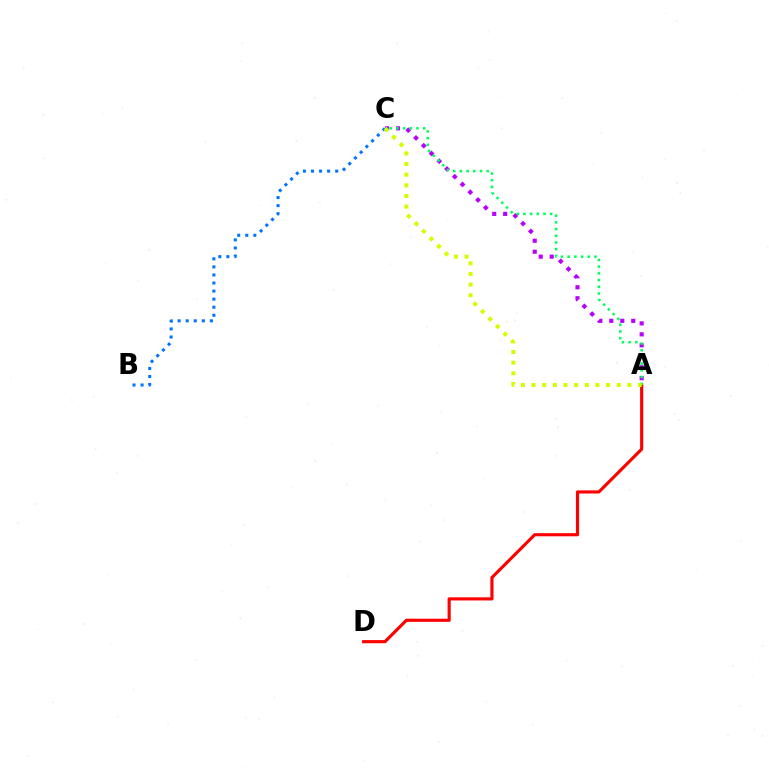{('A', 'D'): [{'color': '#ff0000', 'line_style': 'solid', 'thickness': 2.26}], ('B', 'C'): [{'color': '#0074ff', 'line_style': 'dotted', 'thickness': 2.19}], ('A', 'C'): [{'color': '#b900ff', 'line_style': 'dotted', 'thickness': 2.98}, {'color': '#00ff5c', 'line_style': 'dotted', 'thickness': 1.82}, {'color': '#d1ff00', 'line_style': 'dotted', 'thickness': 2.89}]}